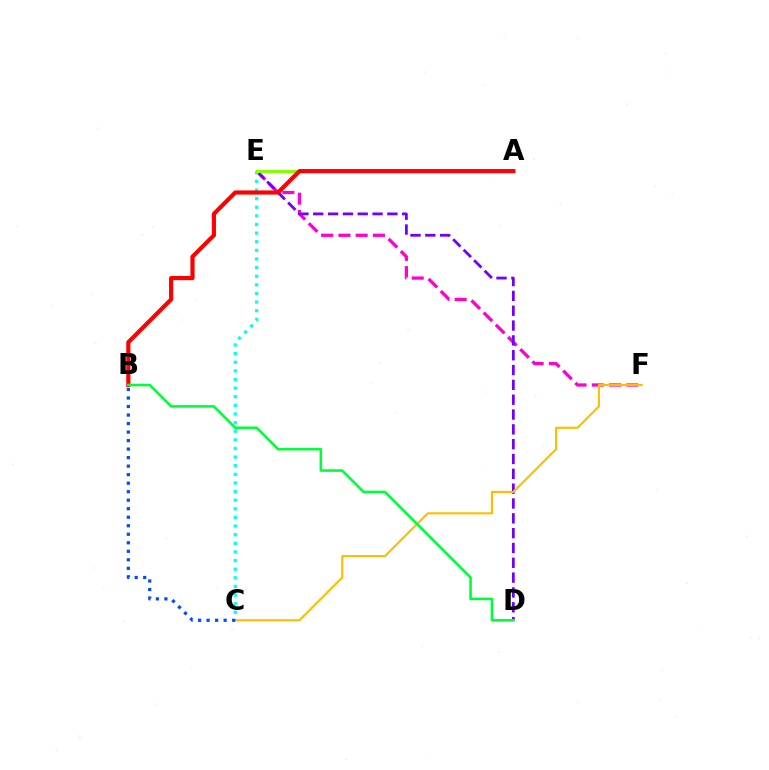{('E', 'F'): [{'color': '#ff00cf', 'line_style': 'dashed', 'thickness': 2.34}], ('D', 'E'): [{'color': '#7200ff', 'line_style': 'dashed', 'thickness': 2.01}], ('C', 'E'): [{'color': '#00fff6', 'line_style': 'dotted', 'thickness': 2.34}], ('A', 'E'): [{'color': '#84ff00', 'line_style': 'solid', 'thickness': 2.17}], ('C', 'F'): [{'color': '#ffbd00', 'line_style': 'solid', 'thickness': 1.54}], ('A', 'B'): [{'color': '#ff0000', 'line_style': 'solid', 'thickness': 2.99}], ('B', 'C'): [{'color': '#004bff', 'line_style': 'dotted', 'thickness': 2.31}], ('B', 'D'): [{'color': '#00ff39', 'line_style': 'solid', 'thickness': 1.87}]}